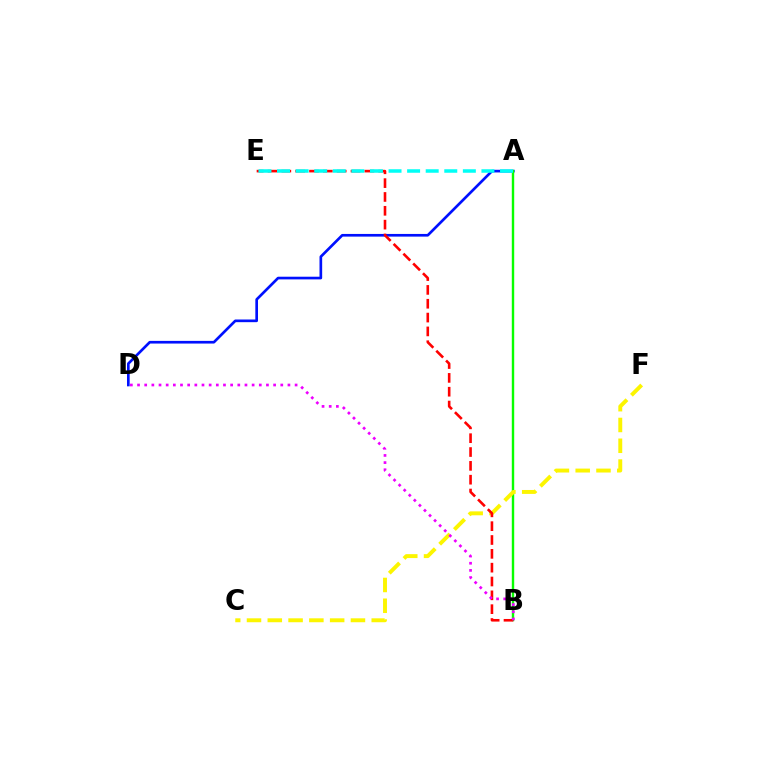{('A', 'D'): [{'color': '#0010ff', 'line_style': 'solid', 'thickness': 1.92}], ('A', 'B'): [{'color': '#08ff00', 'line_style': 'solid', 'thickness': 1.73}], ('C', 'F'): [{'color': '#fcf500', 'line_style': 'dashed', 'thickness': 2.82}], ('B', 'E'): [{'color': '#ff0000', 'line_style': 'dashed', 'thickness': 1.88}], ('A', 'E'): [{'color': '#00fff6', 'line_style': 'dashed', 'thickness': 2.52}], ('B', 'D'): [{'color': '#ee00ff', 'line_style': 'dotted', 'thickness': 1.95}]}